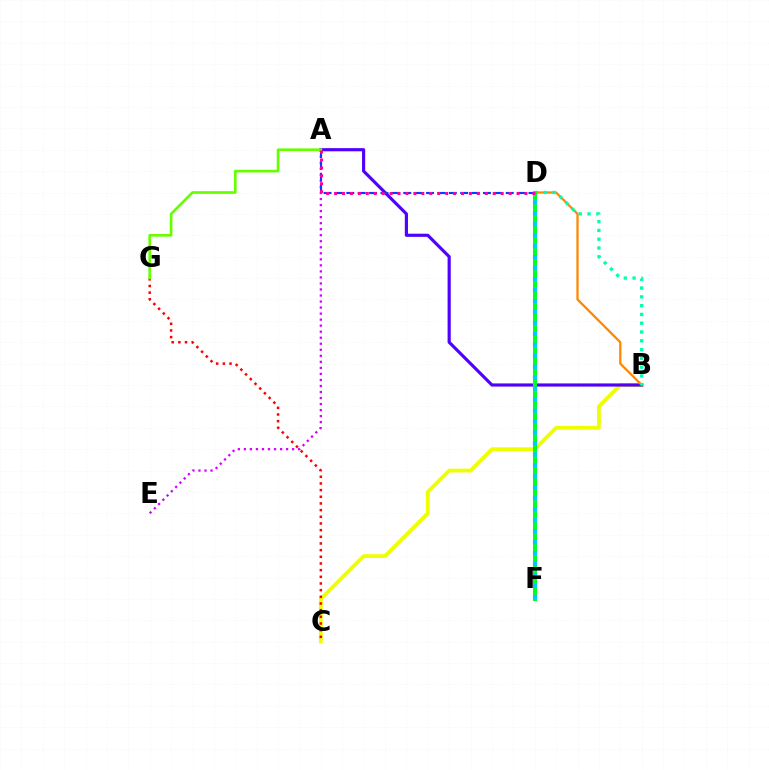{('B', 'C'): [{'color': '#eeff00', 'line_style': 'solid', 'thickness': 2.74}], ('A', 'E'): [{'color': '#d600ff', 'line_style': 'dotted', 'thickness': 1.64}], ('A', 'B'): [{'color': '#4f00ff', 'line_style': 'solid', 'thickness': 2.27}], ('B', 'D'): [{'color': '#ff8800', 'line_style': 'solid', 'thickness': 1.64}, {'color': '#00ffaf', 'line_style': 'dotted', 'thickness': 2.39}], ('A', 'D'): [{'color': '#003fff', 'line_style': 'dashed', 'thickness': 1.55}, {'color': '#ff00a0', 'line_style': 'dotted', 'thickness': 2.16}], ('C', 'G'): [{'color': '#ff0000', 'line_style': 'dotted', 'thickness': 1.81}], ('A', 'G'): [{'color': '#66ff00', 'line_style': 'solid', 'thickness': 1.93}], ('D', 'F'): [{'color': '#00ff27', 'line_style': 'solid', 'thickness': 2.92}, {'color': '#00c7ff', 'line_style': 'dotted', 'thickness': 2.98}]}